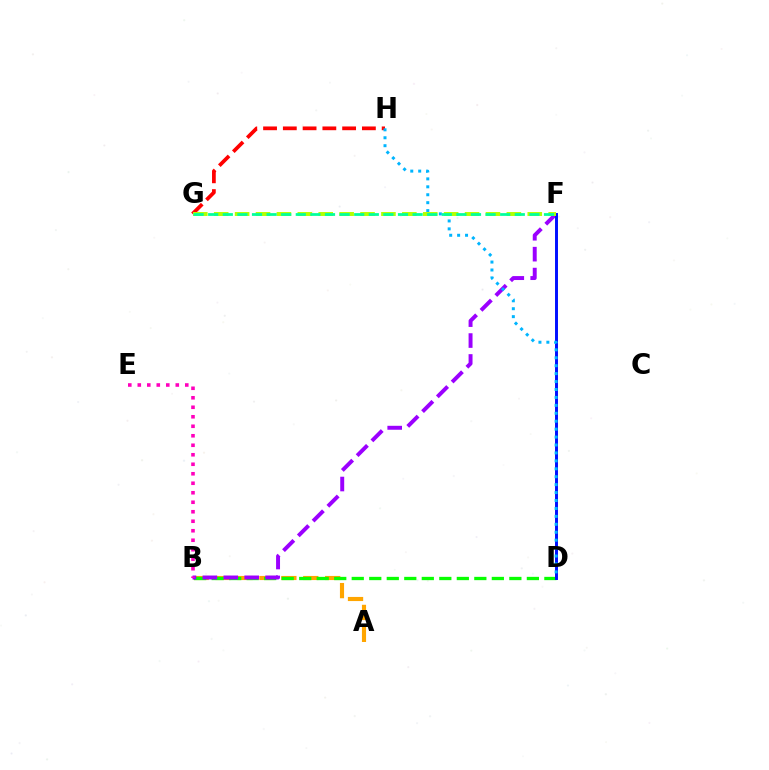{('A', 'B'): [{'color': '#ffa500', 'line_style': 'dashed', 'thickness': 2.98}], ('G', 'H'): [{'color': '#ff0000', 'line_style': 'dashed', 'thickness': 2.69}], ('B', 'D'): [{'color': '#08ff00', 'line_style': 'dashed', 'thickness': 2.38}], ('B', 'F'): [{'color': '#9b00ff', 'line_style': 'dashed', 'thickness': 2.84}], ('D', 'F'): [{'color': '#0010ff', 'line_style': 'solid', 'thickness': 2.12}], ('D', 'H'): [{'color': '#00b5ff', 'line_style': 'dotted', 'thickness': 2.15}], ('F', 'G'): [{'color': '#b3ff00', 'line_style': 'dashed', 'thickness': 2.84}, {'color': '#00ff9d', 'line_style': 'dashed', 'thickness': 1.98}], ('B', 'E'): [{'color': '#ff00bd', 'line_style': 'dotted', 'thickness': 2.58}]}